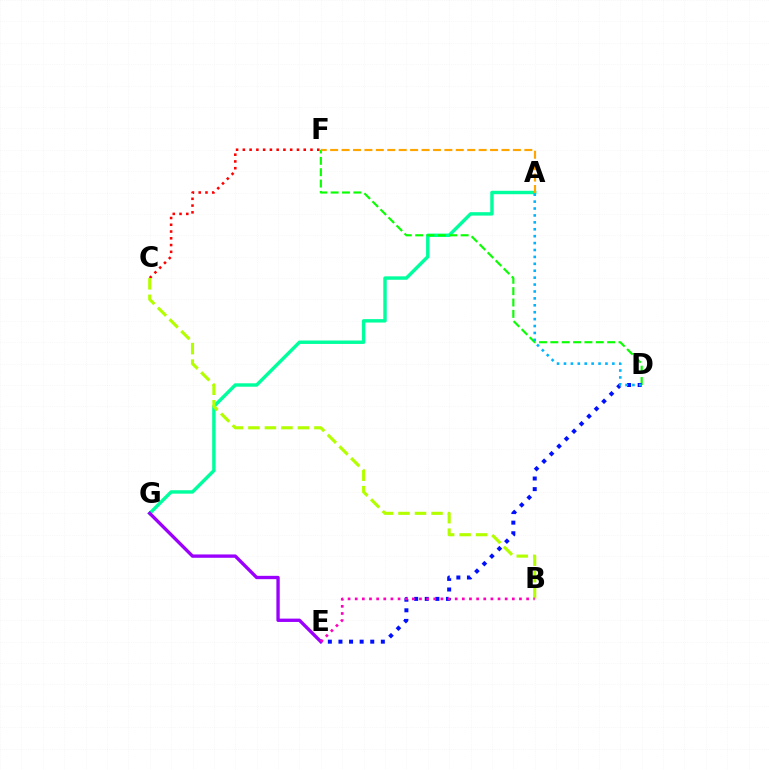{('A', 'G'): [{'color': '#00ff9d', 'line_style': 'solid', 'thickness': 2.46}], ('D', 'F'): [{'color': '#08ff00', 'line_style': 'dashed', 'thickness': 1.54}], ('D', 'E'): [{'color': '#0010ff', 'line_style': 'dotted', 'thickness': 2.88}], ('C', 'F'): [{'color': '#ff0000', 'line_style': 'dotted', 'thickness': 1.84}], ('A', 'D'): [{'color': '#00b5ff', 'line_style': 'dotted', 'thickness': 1.88}], ('E', 'G'): [{'color': '#9b00ff', 'line_style': 'solid', 'thickness': 2.41}], ('A', 'F'): [{'color': '#ffa500', 'line_style': 'dashed', 'thickness': 1.55}], ('B', 'C'): [{'color': '#b3ff00', 'line_style': 'dashed', 'thickness': 2.24}], ('B', 'E'): [{'color': '#ff00bd', 'line_style': 'dotted', 'thickness': 1.94}]}